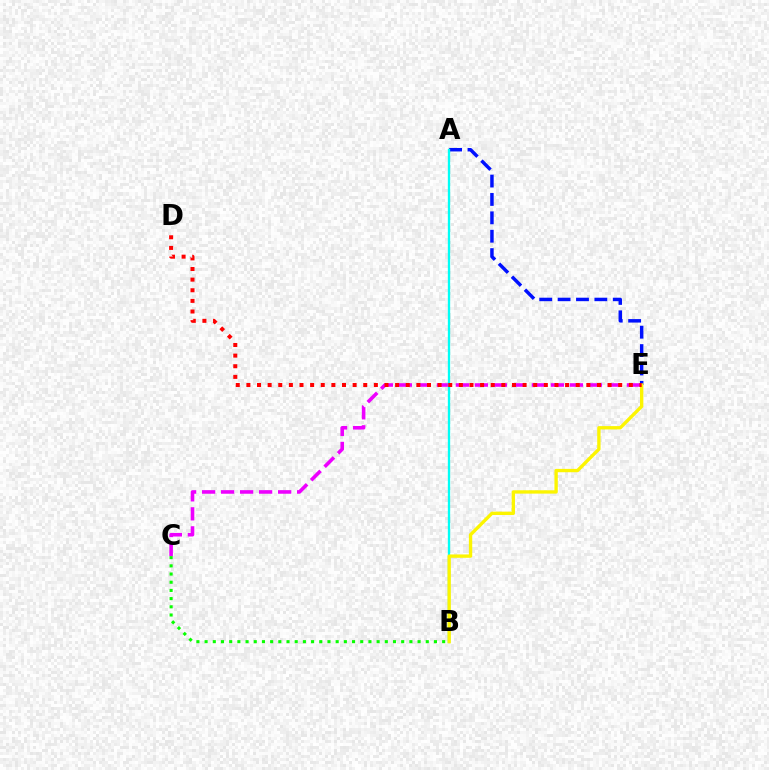{('C', 'E'): [{'color': '#ee00ff', 'line_style': 'dashed', 'thickness': 2.58}], ('A', 'E'): [{'color': '#0010ff', 'line_style': 'dashed', 'thickness': 2.5}], ('A', 'B'): [{'color': '#00fff6', 'line_style': 'solid', 'thickness': 1.67}], ('B', 'E'): [{'color': '#fcf500', 'line_style': 'solid', 'thickness': 2.41}], ('B', 'C'): [{'color': '#08ff00', 'line_style': 'dotted', 'thickness': 2.23}], ('D', 'E'): [{'color': '#ff0000', 'line_style': 'dotted', 'thickness': 2.89}]}